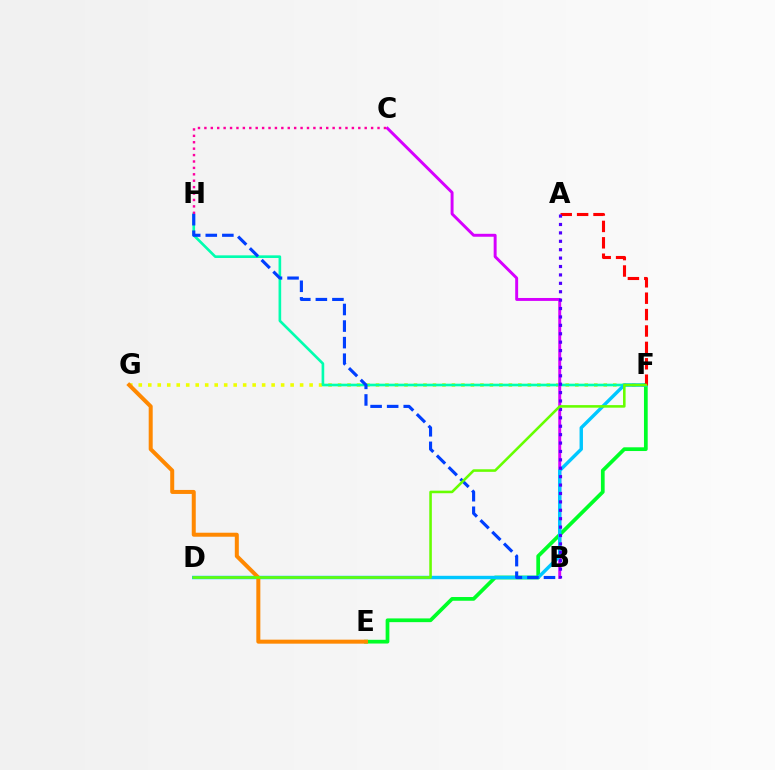{('F', 'G'): [{'color': '#eeff00', 'line_style': 'dotted', 'thickness': 2.58}], ('F', 'H'): [{'color': '#00ffaf', 'line_style': 'solid', 'thickness': 1.9}], ('B', 'C'): [{'color': '#d600ff', 'line_style': 'solid', 'thickness': 2.12}], ('E', 'F'): [{'color': '#00ff27', 'line_style': 'solid', 'thickness': 2.69}], ('D', 'F'): [{'color': '#00c7ff', 'line_style': 'solid', 'thickness': 2.46}, {'color': '#66ff00', 'line_style': 'solid', 'thickness': 1.85}], ('C', 'H'): [{'color': '#ff00a0', 'line_style': 'dotted', 'thickness': 1.74}], ('A', 'F'): [{'color': '#ff0000', 'line_style': 'dashed', 'thickness': 2.23}], ('B', 'H'): [{'color': '#003fff', 'line_style': 'dashed', 'thickness': 2.25}], ('E', 'G'): [{'color': '#ff8800', 'line_style': 'solid', 'thickness': 2.88}], ('A', 'B'): [{'color': '#4f00ff', 'line_style': 'dotted', 'thickness': 2.28}]}